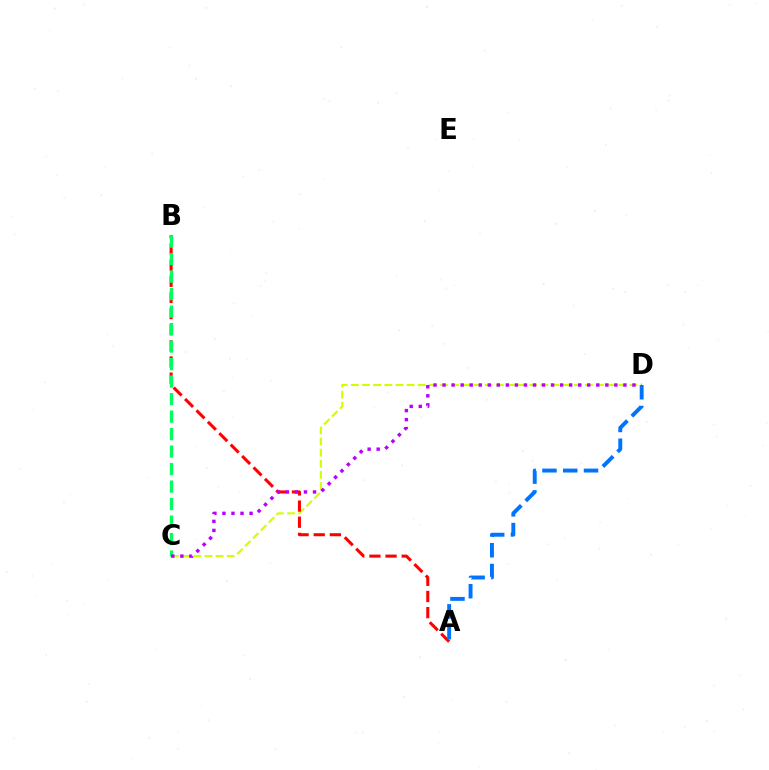{('C', 'D'): [{'color': '#d1ff00', 'line_style': 'dashed', 'thickness': 1.51}, {'color': '#b900ff', 'line_style': 'dotted', 'thickness': 2.46}], ('A', 'B'): [{'color': '#ff0000', 'line_style': 'dashed', 'thickness': 2.19}], ('A', 'D'): [{'color': '#0074ff', 'line_style': 'dashed', 'thickness': 2.82}], ('B', 'C'): [{'color': '#00ff5c', 'line_style': 'dashed', 'thickness': 2.38}]}